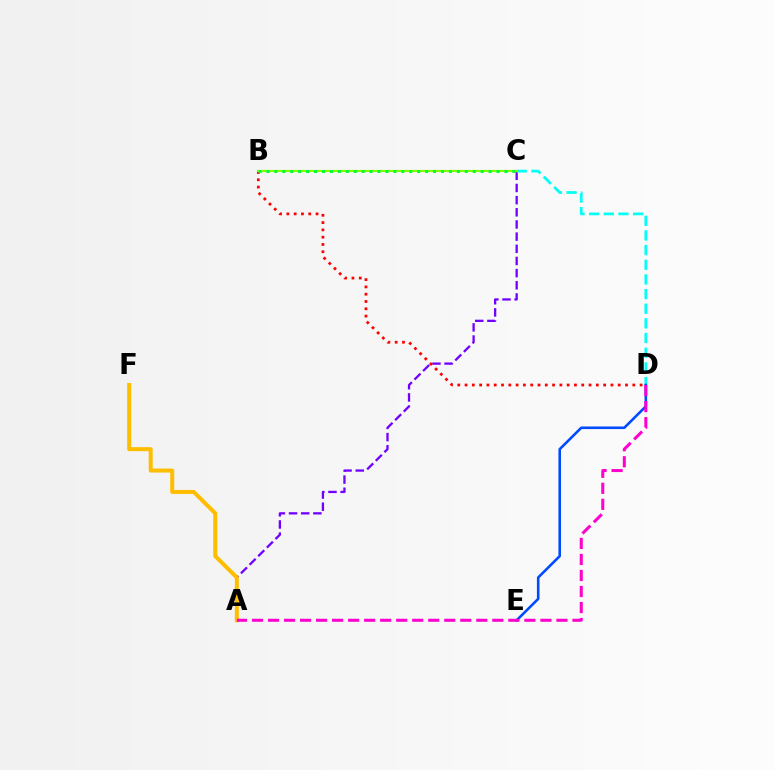{('A', 'C'): [{'color': '#7200ff', 'line_style': 'dashed', 'thickness': 1.65}], ('C', 'D'): [{'color': '#00fff6', 'line_style': 'dashed', 'thickness': 1.99}], ('A', 'F'): [{'color': '#ffbd00', 'line_style': 'solid', 'thickness': 2.88}], ('D', 'E'): [{'color': '#004bff', 'line_style': 'solid', 'thickness': 1.86}], ('A', 'D'): [{'color': '#ff00cf', 'line_style': 'dashed', 'thickness': 2.18}], ('B', 'D'): [{'color': '#ff0000', 'line_style': 'dotted', 'thickness': 1.98}], ('B', 'C'): [{'color': '#84ff00', 'line_style': 'solid', 'thickness': 1.55}, {'color': '#00ff39', 'line_style': 'dotted', 'thickness': 2.16}]}